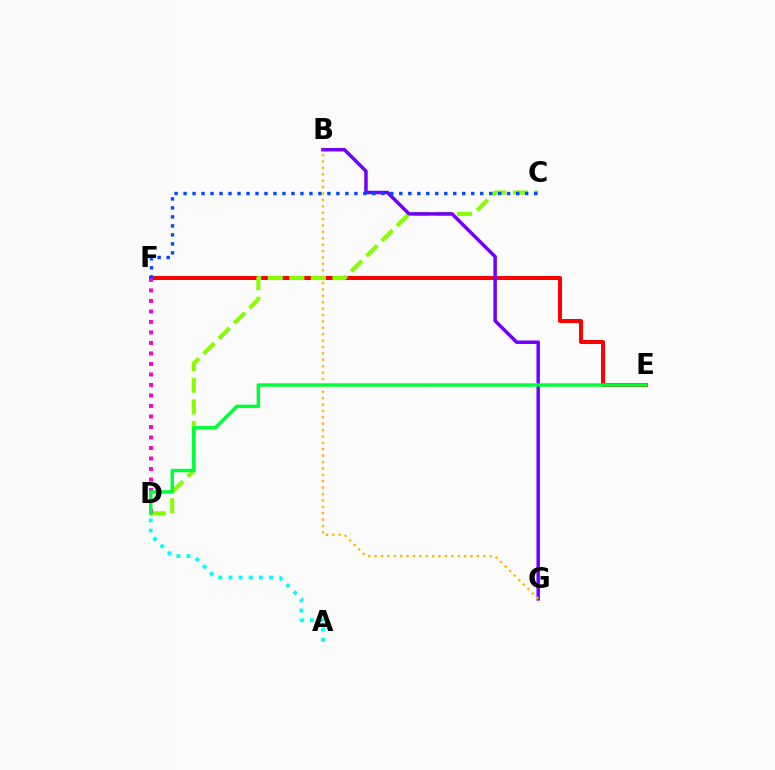{('E', 'F'): [{'color': '#ff0000', 'line_style': 'solid', 'thickness': 2.89}], ('C', 'D'): [{'color': '#84ff00', 'line_style': 'dashed', 'thickness': 2.93}], ('B', 'G'): [{'color': '#7200ff', 'line_style': 'solid', 'thickness': 2.51}, {'color': '#ffbd00', 'line_style': 'dotted', 'thickness': 1.74}], ('D', 'F'): [{'color': '#ff00cf', 'line_style': 'dotted', 'thickness': 2.85}], ('A', 'D'): [{'color': '#00fff6', 'line_style': 'dotted', 'thickness': 2.76}], ('C', 'F'): [{'color': '#004bff', 'line_style': 'dotted', 'thickness': 2.44}], ('D', 'E'): [{'color': '#00ff39', 'line_style': 'solid', 'thickness': 2.47}]}